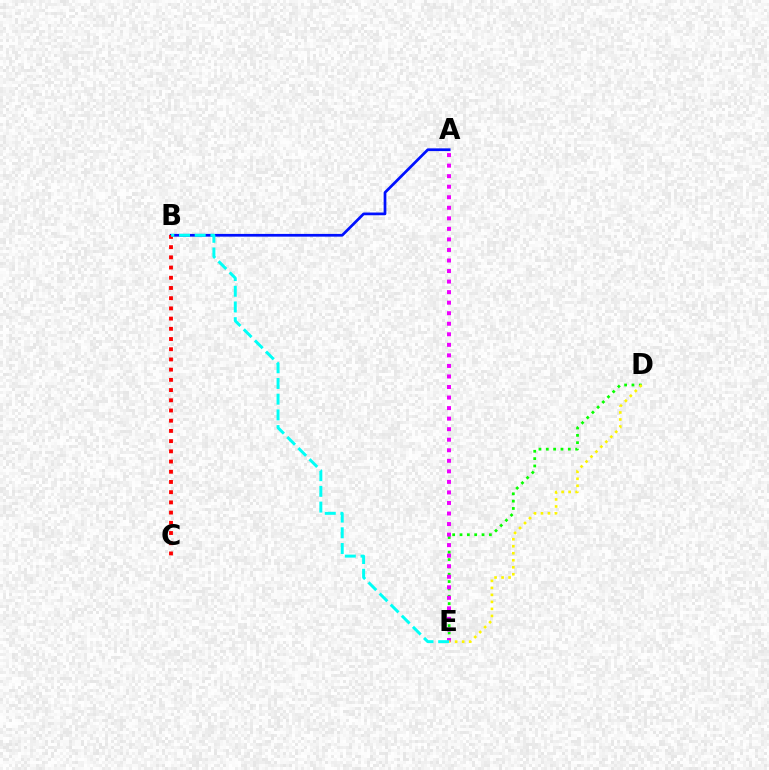{('D', 'E'): [{'color': '#08ff00', 'line_style': 'dotted', 'thickness': 1.99}, {'color': '#fcf500', 'line_style': 'dotted', 'thickness': 1.9}], ('A', 'B'): [{'color': '#0010ff', 'line_style': 'solid', 'thickness': 1.97}], ('A', 'E'): [{'color': '#ee00ff', 'line_style': 'dotted', 'thickness': 2.86}], ('B', 'C'): [{'color': '#ff0000', 'line_style': 'dotted', 'thickness': 2.77}], ('B', 'E'): [{'color': '#00fff6', 'line_style': 'dashed', 'thickness': 2.13}]}